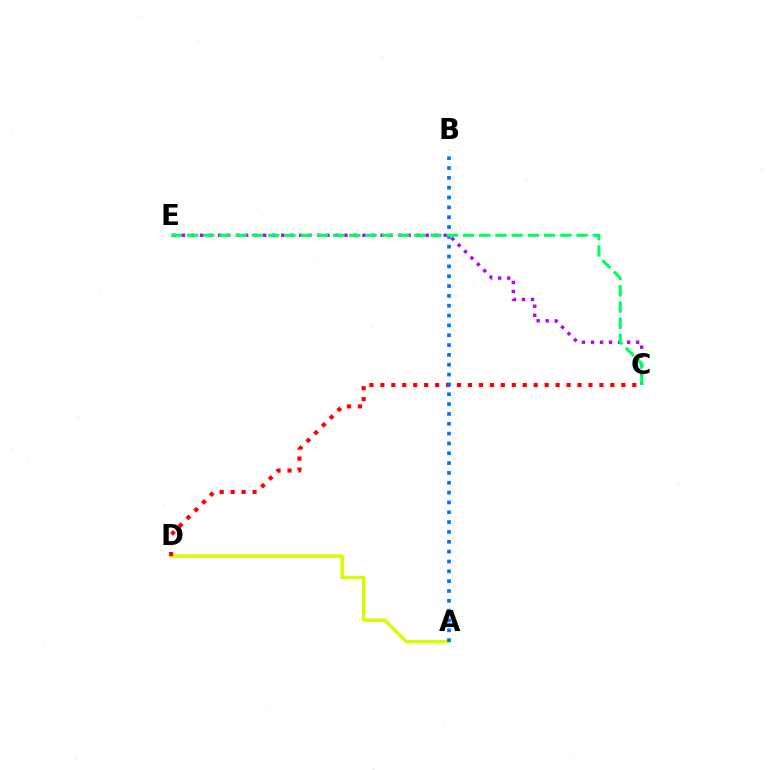{('A', 'D'): [{'color': '#d1ff00', 'line_style': 'solid', 'thickness': 2.43}], ('C', 'E'): [{'color': '#b900ff', 'line_style': 'dotted', 'thickness': 2.45}, {'color': '#00ff5c', 'line_style': 'dashed', 'thickness': 2.21}], ('C', 'D'): [{'color': '#ff0000', 'line_style': 'dotted', 'thickness': 2.98}], ('A', 'B'): [{'color': '#0074ff', 'line_style': 'dotted', 'thickness': 2.67}]}